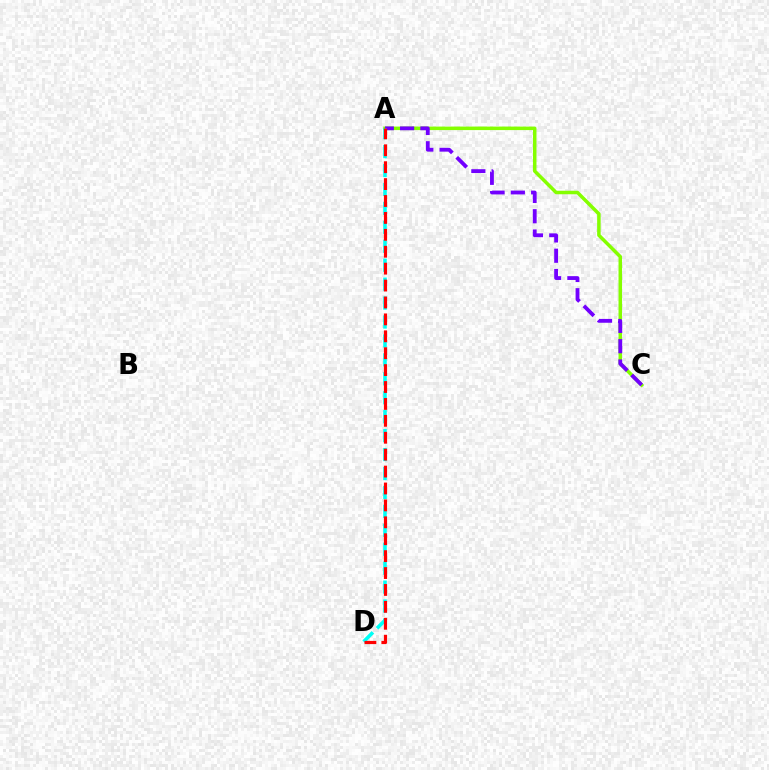{('A', 'C'): [{'color': '#84ff00', 'line_style': 'solid', 'thickness': 2.53}, {'color': '#7200ff', 'line_style': 'dashed', 'thickness': 2.76}], ('A', 'D'): [{'color': '#00fff6', 'line_style': 'dashed', 'thickness': 2.57}, {'color': '#ff0000', 'line_style': 'dashed', 'thickness': 2.3}]}